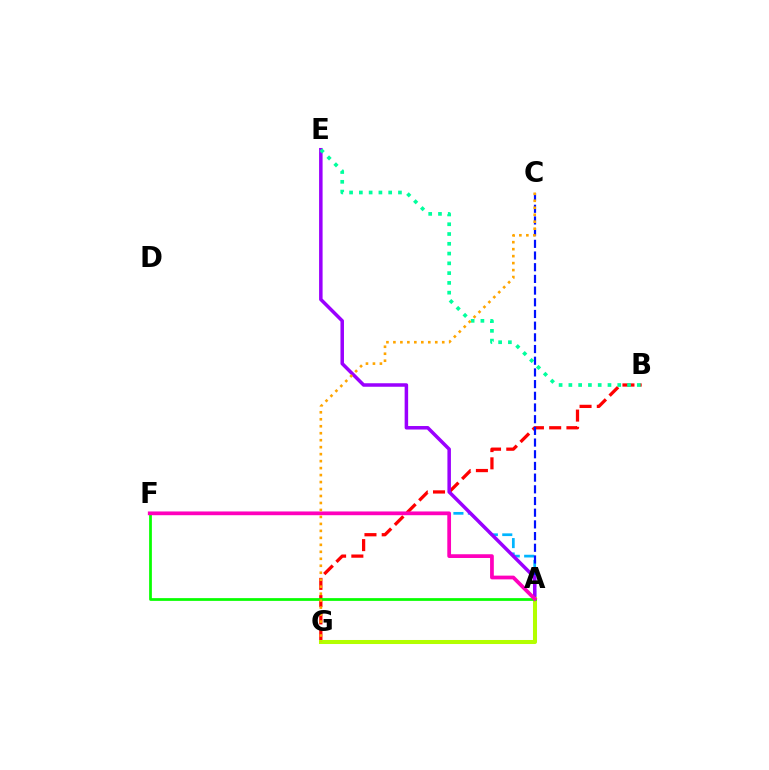{('B', 'G'): [{'color': '#ff0000', 'line_style': 'dashed', 'thickness': 2.34}], ('A', 'F'): [{'color': '#00b5ff', 'line_style': 'dashed', 'thickness': 1.96}, {'color': '#08ff00', 'line_style': 'solid', 'thickness': 1.98}, {'color': '#ff00bd', 'line_style': 'solid', 'thickness': 2.69}], ('A', 'C'): [{'color': '#0010ff', 'line_style': 'dashed', 'thickness': 1.59}], ('A', 'E'): [{'color': '#9b00ff', 'line_style': 'solid', 'thickness': 2.52}], ('A', 'G'): [{'color': '#b3ff00', 'line_style': 'solid', 'thickness': 2.9}], ('B', 'E'): [{'color': '#00ff9d', 'line_style': 'dotted', 'thickness': 2.66}], ('C', 'G'): [{'color': '#ffa500', 'line_style': 'dotted', 'thickness': 1.9}]}